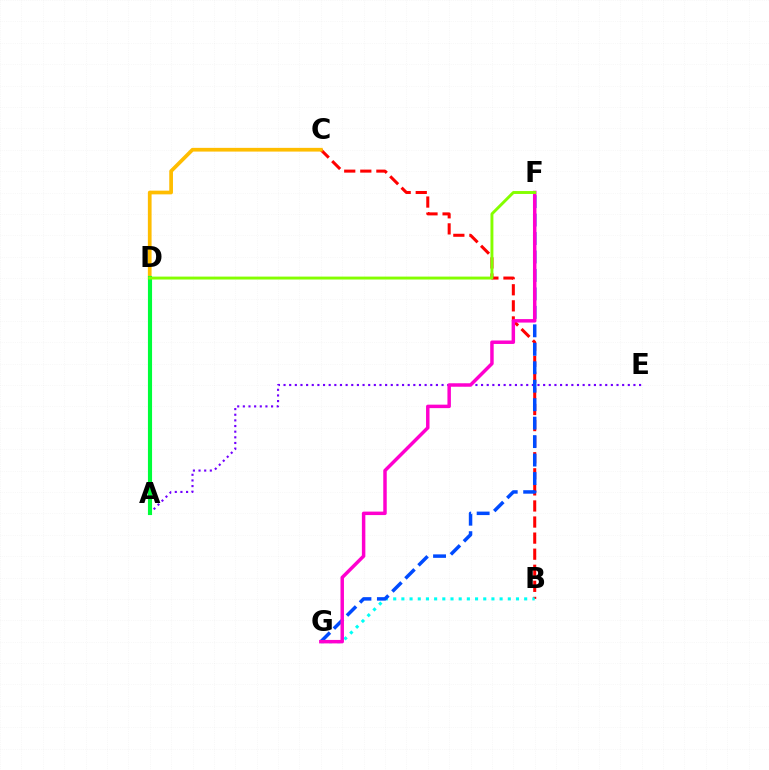{('A', 'E'): [{'color': '#7200ff', 'line_style': 'dotted', 'thickness': 1.53}], ('B', 'C'): [{'color': '#ff0000', 'line_style': 'dashed', 'thickness': 2.18}], ('B', 'G'): [{'color': '#00fff6', 'line_style': 'dotted', 'thickness': 2.22}], ('C', 'D'): [{'color': '#ffbd00', 'line_style': 'solid', 'thickness': 2.68}], ('A', 'D'): [{'color': '#00ff39', 'line_style': 'solid', 'thickness': 2.97}], ('F', 'G'): [{'color': '#004bff', 'line_style': 'dashed', 'thickness': 2.51}, {'color': '#ff00cf', 'line_style': 'solid', 'thickness': 2.5}], ('D', 'F'): [{'color': '#84ff00', 'line_style': 'solid', 'thickness': 2.1}]}